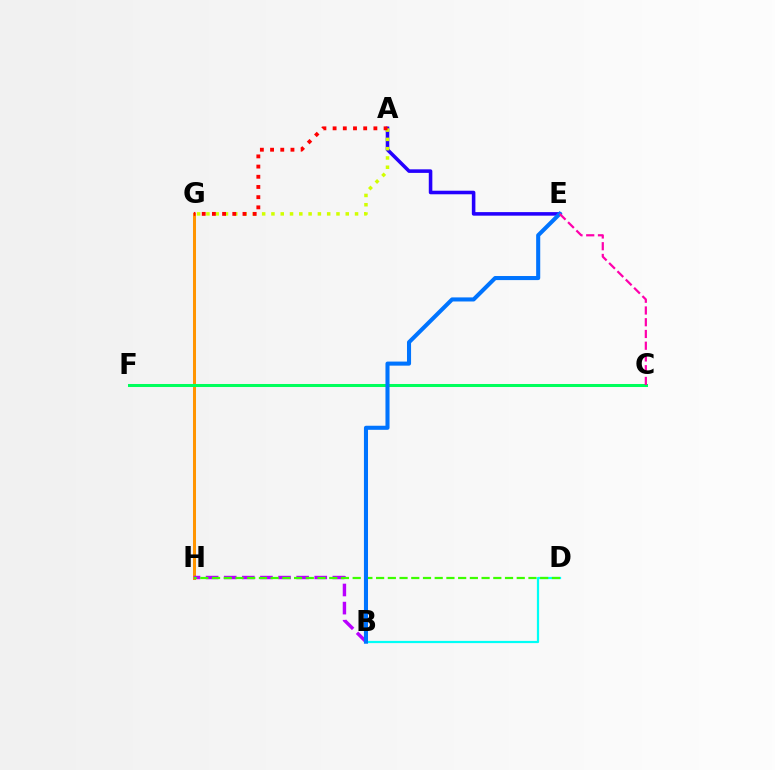{('A', 'E'): [{'color': '#2500ff', 'line_style': 'solid', 'thickness': 2.56}], ('A', 'G'): [{'color': '#d1ff00', 'line_style': 'dotted', 'thickness': 2.52}, {'color': '#ff0000', 'line_style': 'dotted', 'thickness': 2.77}], ('G', 'H'): [{'color': '#ff9400', 'line_style': 'solid', 'thickness': 2.17}], ('B', 'H'): [{'color': '#b900ff', 'line_style': 'dashed', 'thickness': 2.46}], ('B', 'D'): [{'color': '#00fff6', 'line_style': 'solid', 'thickness': 1.6}], ('D', 'H'): [{'color': '#3dff00', 'line_style': 'dashed', 'thickness': 1.59}], ('C', 'F'): [{'color': '#00ff5c', 'line_style': 'solid', 'thickness': 2.18}], ('B', 'E'): [{'color': '#0074ff', 'line_style': 'solid', 'thickness': 2.93}], ('C', 'E'): [{'color': '#ff00ac', 'line_style': 'dashed', 'thickness': 1.6}]}